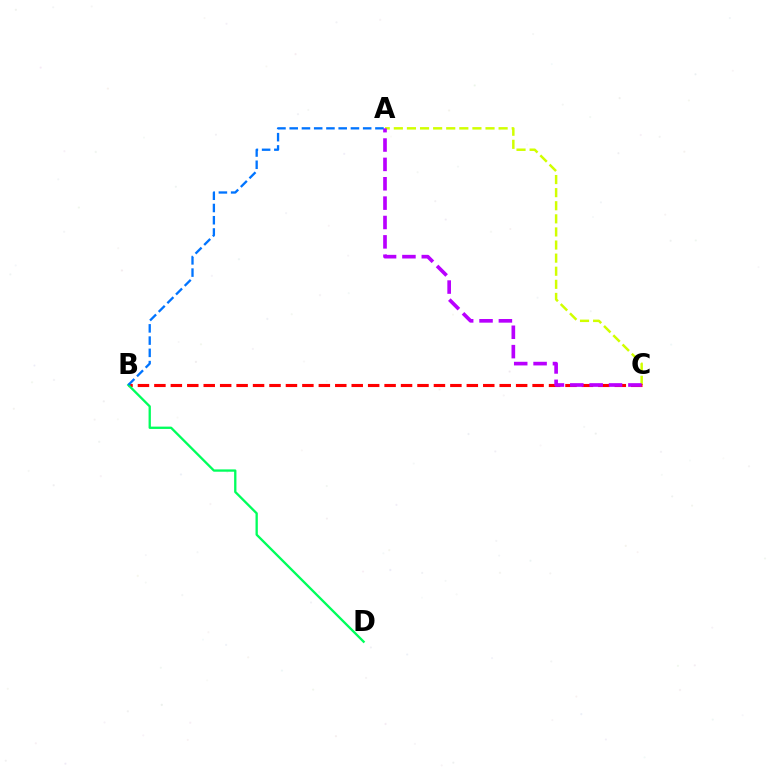{('A', 'C'): [{'color': '#d1ff00', 'line_style': 'dashed', 'thickness': 1.78}, {'color': '#b900ff', 'line_style': 'dashed', 'thickness': 2.63}], ('B', 'C'): [{'color': '#ff0000', 'line_style': 'dashed', 'thickness': 2.23}], ('B', 'D'): [{'color': '#00ff5c', 'line_style': 'solid', 'thickness': 1.67}], ('A', 'B'): [{'color': '#0074ff', 'line_style': 'dashed', 'thickness': 1.66}]}